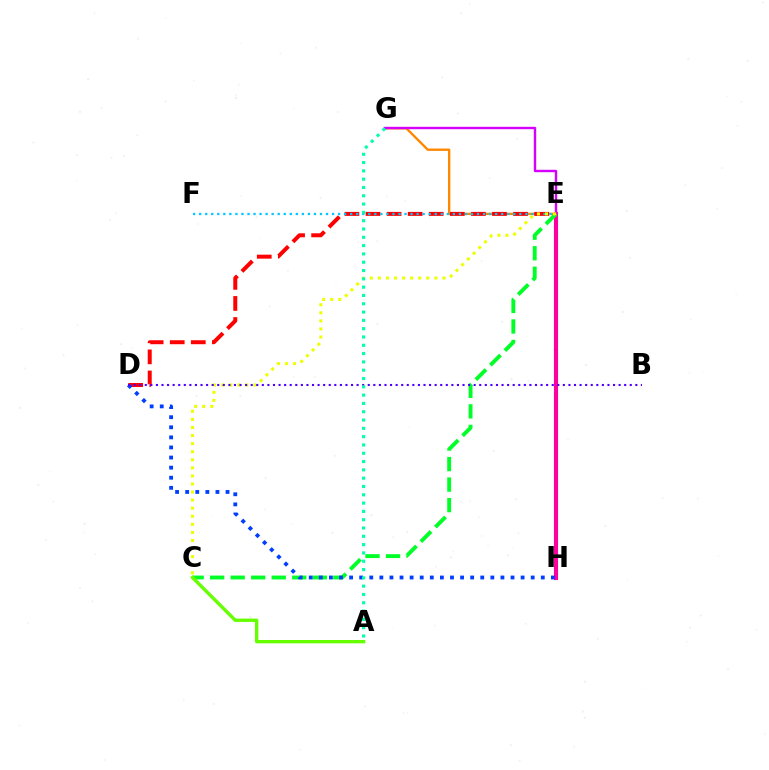{('E', 'G'): [{'color': '#ff8800', 'line_style': 'solid', 'thickness': 1.7}, {'color': '#d600ff', 'line_style': 'solid', 'thickness': 1.73}], ('E', 'H'): [{'color': '#ff00a0', 'line_style': 'solid', 'thickness': 2.96}], ('C', 'E'): [{'color': '#00ff27', 'line_style': 'dashed', 'thickness': 2.79}, {'color': '#eeff00', 'line_style': 'dotted', 'thickness': 2.19}], ('D', 'E'): [{'color': '#ff0000', 'line_style': 'dashed', 'thickness': 2.86}], ('E', 'F'): [{'color': '#00c7ff', 'line_style': 'dotted', 'thickness': 1.64}], ('D', 'H'): [{'color': '#003fff', 'line_style': 'dotted', 'thickness': 2.74}], ('B', 'D'): [{'color': '#4f00ff', 'line_style': 'dotted', 'thickness': 1.51}], ('A', 'G'): [{'color': '#00ffaf', 'line_style': 'dotted', 'thickness': 2.26}], ('A', 'C'): [{'color': '#66ff00', 'line_style': 'solid', 'thickness': 2.41}]}